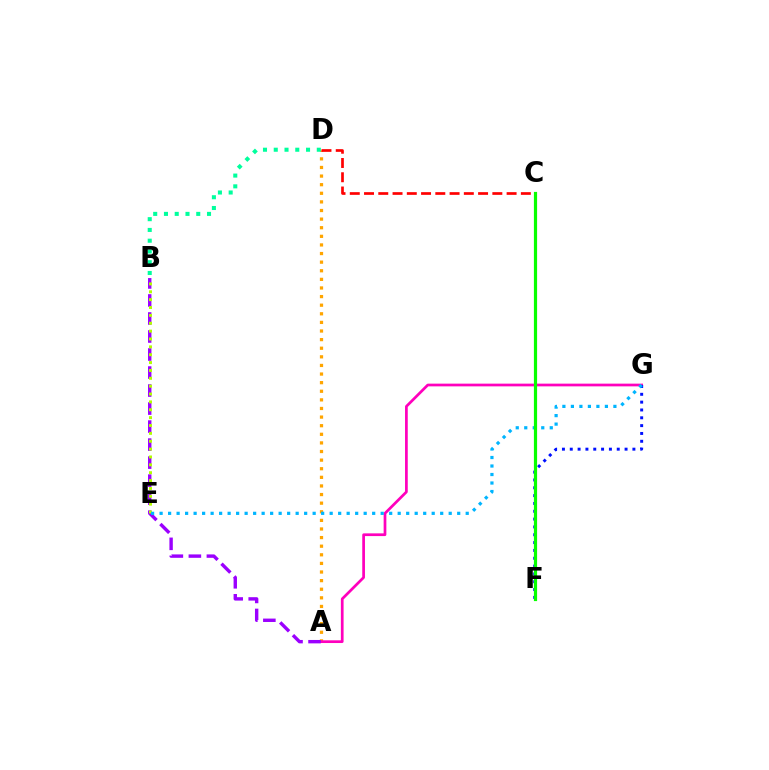{('A', 'D'): [{'color': '#ffa500', 'line_style': 'dotted', 'thickness': 2.34}], ('B', 'D'): [{'color': '#00ff9d', 'line_style': 'dotted', 'thickness': 2.92}], ('A', 'G'): [{'color': '#ff00bd', 'line_style': 'solid', 'thickness': 1.96}], ('F', 'G'): [{'color': '#0010ff', 'line_style': 'dotted', 'thickness': 2.13}], ('A', 'B'): [{'color': '#9b00ff', 'line_style': 'dashed', 'thickness': 2.45}], ('B', 'E'): [{'color': '#b3ff00', 'line_style': 'dotted', 'thickness': 2.14}], ('E', 'G'): [{'color': '#00b5ff', 'line_style': 'dotted', 'thickness': 2.31}], ('C', 'D'): [{'color': '#ff0000', 'line_style': 'dashed', 'thickness': 1.94}], ('C', 'F'): [{'color': '#08ff00', 'line_style': 'solid', 'thickness': 2.3}]}